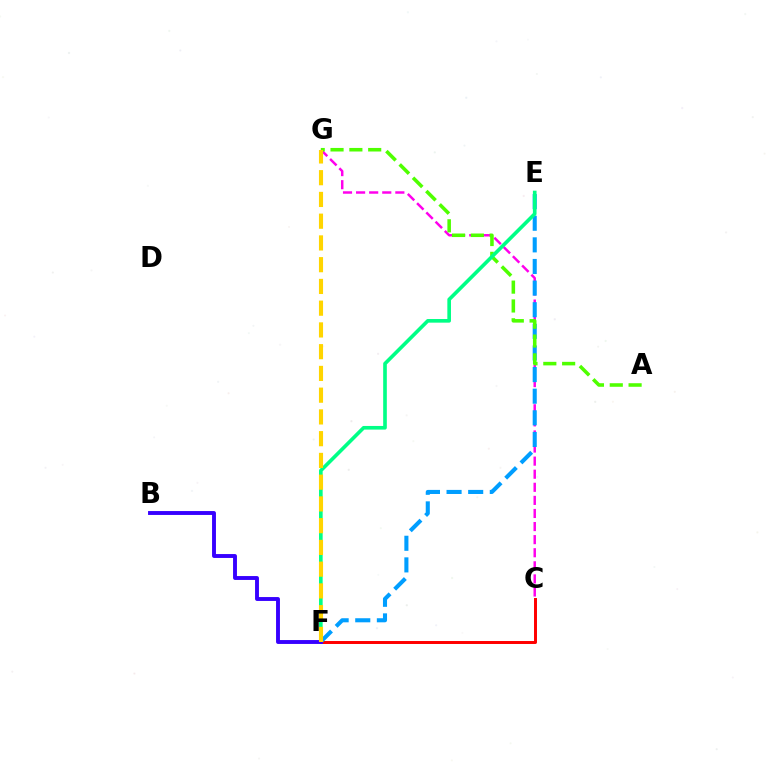{('C', 'F'): [{'color': '#ff0000', 'line_style': 'solid', 'thickness': 2.14}], ('C', 'G'): [{'color': '#ff00ed', 'line_style': 'dashed', 'thickness': 1.78}], ('E', 'F'): [{'color': '#009eff', 'line_style': 'dashed', 'thickness': 2.94}, {'color': '#00ff86', 'line_style': 'solid', 'thickness': 2.62}], ('A', 'G'): [{'color': '#4fff00', 'line_style': 'dashed', 'thickness': 2.56}], ('B', 'F'): [{'color': '#3700ff', 'line_style': 'solid', 'thickness': 2.8}], ('F', 'G'): [{'color': '#ffd500', 'line_style': 'dashed', 'thickness': 2.95}]}